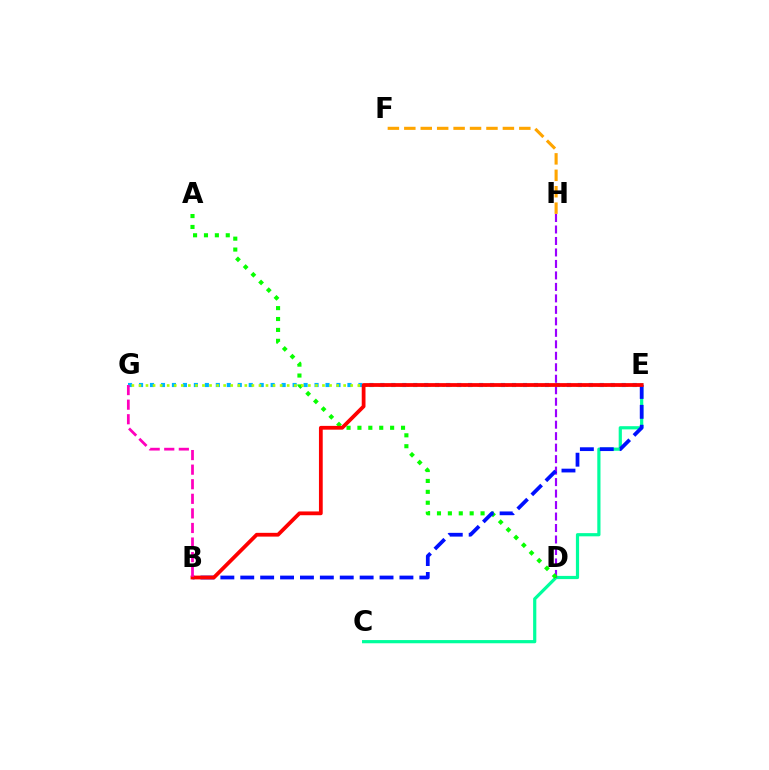{('F', 'H'): [{'color': '#ffa500', 'line_style': 'dashed', 'thickness': 2.23}], ('C', 'E'): [{'color': '#00ff9d', 'line_style': 'solid', 'thickness': 2.3}], ('D', 'H'): [{'color': '#9b00ff', 'line_style': 'dashed', 'thickness': 1.56}], ('A', 'D'): [{'color': '#08ff00', 'line_style': 'dotted', 'thickness': 2.96}], ('E', 'G'): [{'color': '#00b5ff', 'line_style': 'dotted', 'thickness': 2.98}, {'color': '#b3ff00', 'line_style': 'dotted', 'thickness': 1.92}], ('B', 'E'): [{'color': '#0010ff', 'line_style': 'dashed', 'thickness': 2.7}, {'color': '#ff0000', 'line_style': 'solid', 'thickness': 2.72}], ('B', 'G'): [{'color': '#ff00bd', 'line_style': 'dashed', 'thickness': 1.98}]}